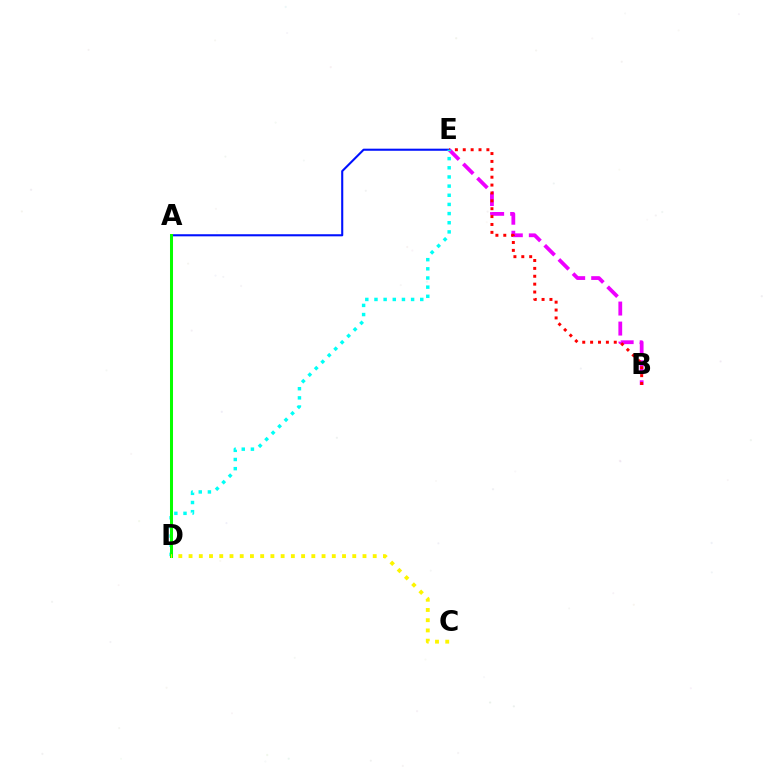{('B', 'E'): [{'color': '#ee00ff', 'line_style': 'dashed', 'thickness': 2.72}, {'color': '#ff0000', 'line_style': 'dotted', 'thickness': 2.14}], ('A', 'E'): [{'color': '#0010ff', 'line_style': 'solid', 'thickness': 1.51}], ('D', 'E'): [{'color': '#00fff6', 'line_style': 'dotted', 'thickness': 2.49}], ('A', 'D'): [{'color': '#08ff00', 'line_style': 'solid', 'thickness': 2.18}], ('C', 'D'): [{'color': '#fcf500', 'line_style': 'dotted', 'thickness': 2.78}]}